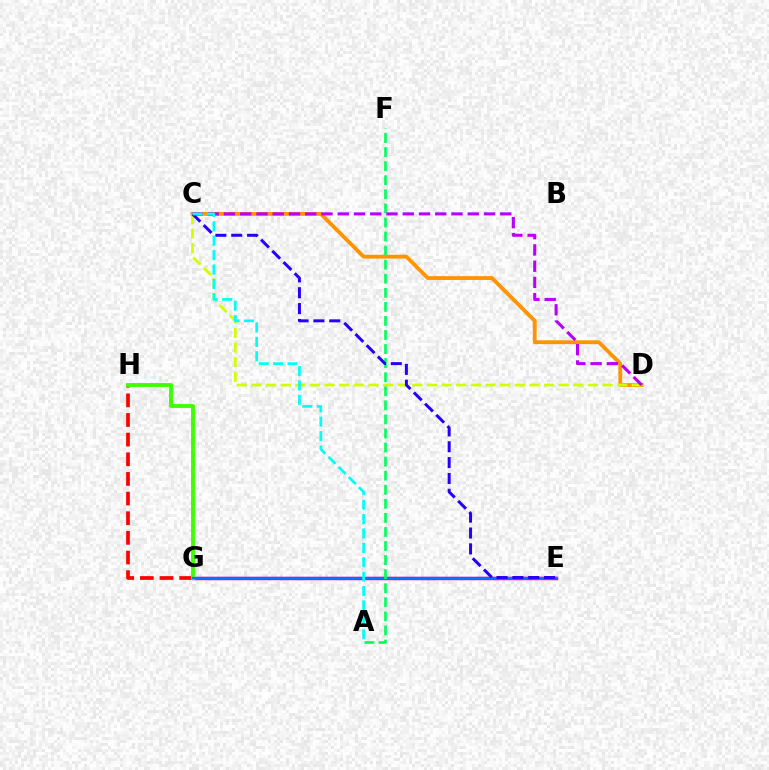{('G', 'H'): [{'color': '#ff0000', 'line_style': 'dashed', 'thickness': 2.67}, {'color': '#3dff00', 'line_style': 'solid', 'thickness': 2.78}], ('E', 'G'): [{'color': '#ff00ac', 'line_style': 'solid', 'thickness': 2.51}, {'color': '#0074ff', 'line_style': 'solid', 'thickness': 1.59}], ('C', 'D'): [{'color': '#ff9400', 'line_style': 'solid', 'thickness': 2.75}, {'color': '#d1ff00', 'line_style': 'dashed', 'thickness': 1.99}, {'color': '#b900ff', 'line_style': 'dashed', 'thickness': 2.21}], ('A', 'F'): [{'color': '#00ff5c', 'line_style': 'dashed', 'thickness': 1.91}], ('C', 'E'): [{'color': '#2500ff', 'line_style': 'dashed', 'thickness': 2.15}], ('A', 'C'): [{'color': '#00fff6', 'line_style': 'dashed', 'thickness': 1.96}]}